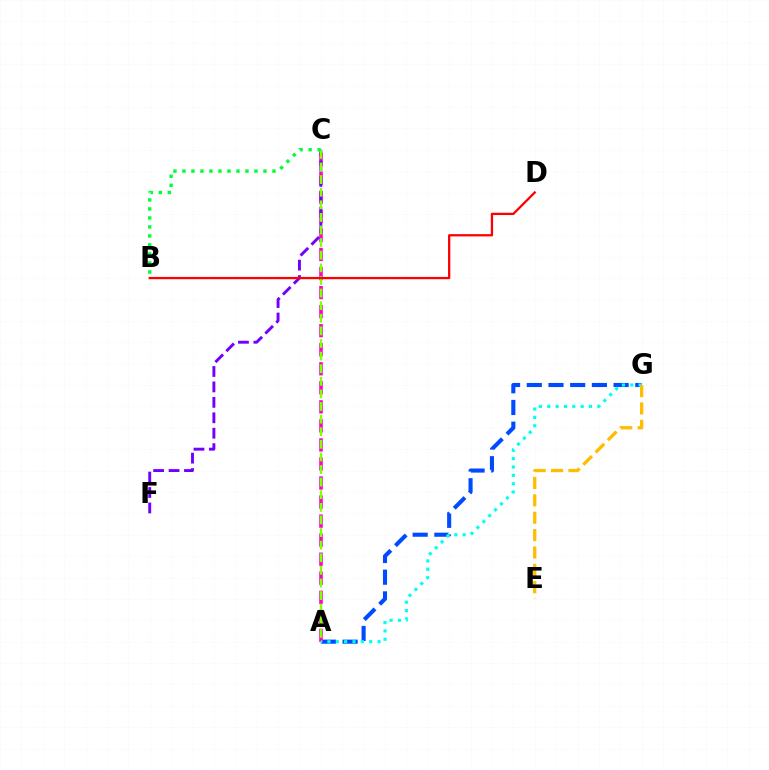{('A', 'G'): [{'color': '#004bff', 'line_style': 'dashed', 'thickness': 2.95}, {'color': '#00fff6', 'line_style': 'dotted', 'thickness': 2.27}], ('A', 'C'): [{'color': '#ff00cf', 'line_style': 'dashed', 'thickness': 2.59}, {'color': '#84ff00', 'line_style': 'dashed', 'thickness': 1.71}], ('C', 'F'): [{'color': '#7200ff', 'line_style': 'dashed', 'thickness': 2.1}], ('E', 'G'): [{'color': '#ffbd00', 'line_style': 'dashed', 'thickness': 2.36}], ('B', 'D'): [{'color': '#ff0000', 'line_style': 'solid', 'thickness': 1.64}], ('B', 'C'): [{'color': '#00ff39', 'line_style': 'dotted', 'thickness': 2.45}]}